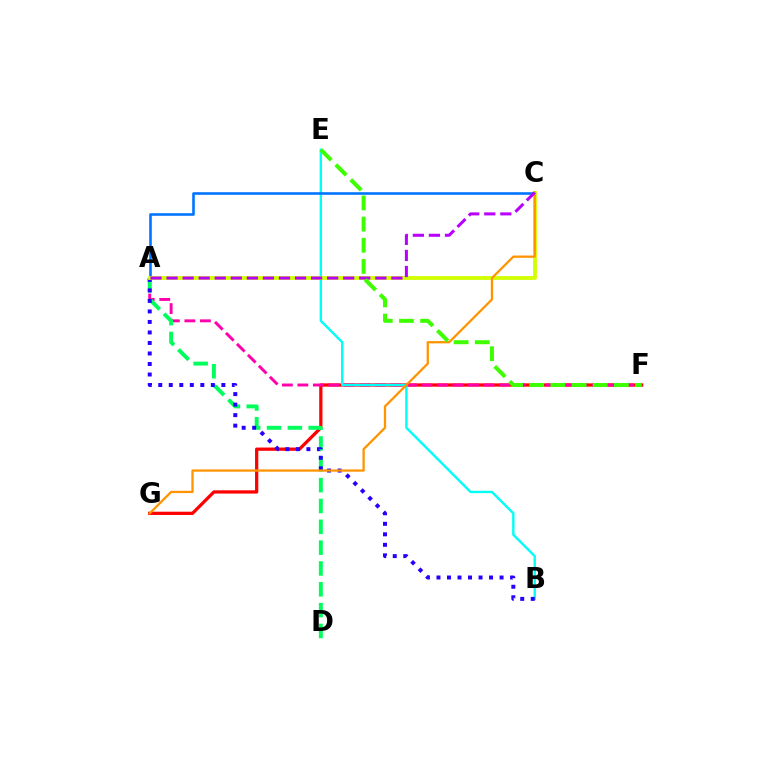{('F', 'G'): [{'color': '#ff0000', 'line_style': 'solid', 'thickness': 2.34}], ('A', 'F'): [{'color': '#ff00ac', 'line_style': 'dashed', 'thickness': 2.11}], ('A', 'D'): [{'color': '#00ff5c', 'line_style': 'dashed', 'thickness': 2.83}], ('B', 'E'): [{'color': '#00fff6', 'line_style': 'solid', 'thickness': 1.72}], ('A', 'C'): [{'color': '#0074ff', 'line_style': 'solid', 'thickness': 1.87}, {'color': '#d1ff00', 'line_style': 'solid', 'thickness': 2.74}, {'color': '#b900ff', 'line_style': 'dashed', 'thickness': 2.18}], ('A', 'B'): [{'color': '#2500ff', 'line_style': 'dotted', 'thickness': 2.86}], ('C', 'G'): [{'color': '#ff9400', 'line_style': 'solid', 'thickness': 1.64}], ('E', 'F'): [{'color': '#3dff00', 'line_style': 'dashed', 'thickness': 2.88}]}